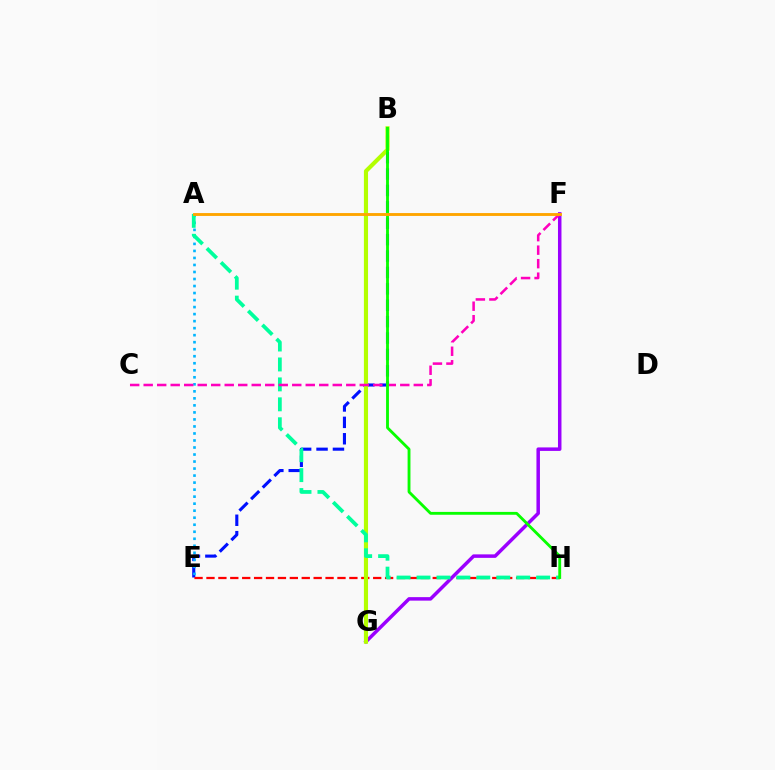{('B', 'E'): [{'color': '#0010ff', 'line_style': 'dashed', 'thickness': 2.23}], ('A', 'E'): [{'color': '#00b5ff', 'line_style': 'dotted', 'thickness': 1.91}], ('E', 'H'): [{'color': '#ff0000', 'line_style': 'dashed', 'thickness': 1.62}], ('F', 'G'): [{'color': '#9b00ff', 'line_style': 'solid', 'thickness': 2.52}], ('B', 'G'): [{'color': '#b3ff00', 'line_style': 'solid', 'thickness': 2.97}], ('A', 'H'): [{'color': '#00ff9d', 'line_style': 'dashed', 'thickness': 2.71}], ('C', 'F'): [{'color': '#ff00bd', 'line_style': 'dashed', 'thickness': 1.83}], ('B', 'H'): [{'color': '#08ff00', 'line_style': 'solid', 'thickness': 2.05}], ('A', 'F'): [{'color': '#ffa500', 'line_style': 'solid', 'thickness': 2.07}]}